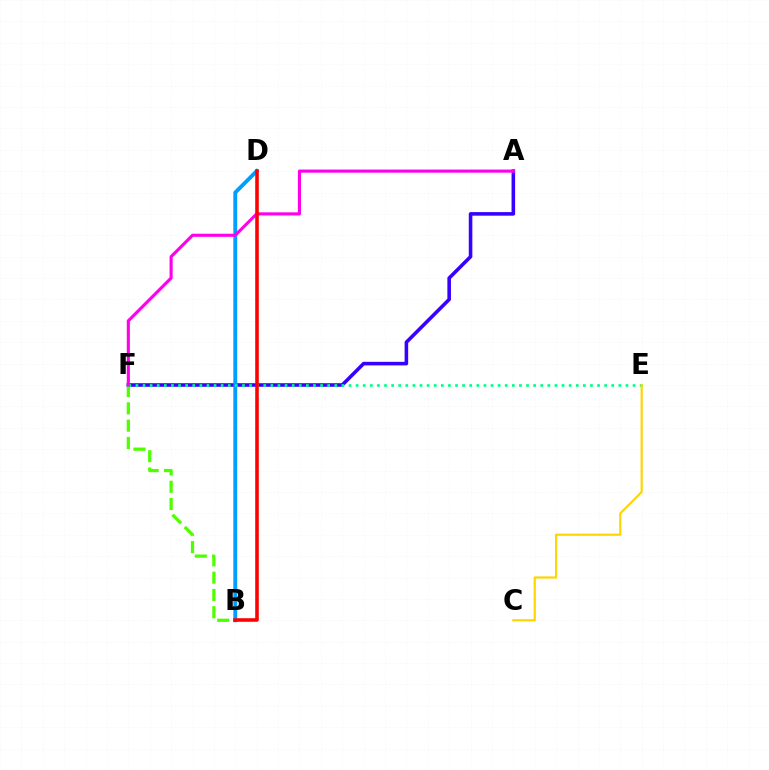{('A', 'F'): [{'color': '#3700ff', 'line_style': 'solid', 'thickness': 2.57}, {'color': '#ff00ed', 'line_style': 'solid', 'thickness': 2.24}], ('B', 'F'): [{'color': '#4fff00', 'line_style': 'dashed', 'thickness': 2.35}], ('B', 'D'): [{'color': '#009eff', 'line_style': 'solid', 'thickness': 2.8}, {'color': '#ff0000', 'line_style': 'solid', 'thickness': 2.57}], ('E', 'F'): [{'color': '#00ff86', 'line_style': 'dotted', 'thickness': 1.93}], ('C', 'E'): [{'color': '#ffd500', 'line_style': 'solid', 'thickness': 1.57}]}